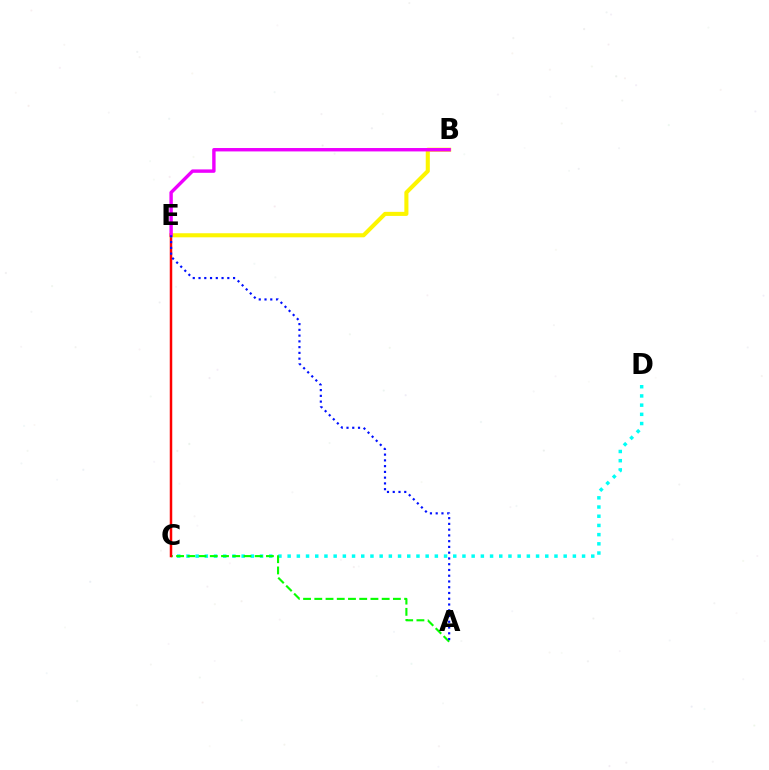{('C', 'D'): [{'color': '#00fff6', 'line_style': 'dotted', 'thickness': 2.5}], ('A', 'C'): [{'color': '#08ff00', 'line_style': 'dashed', 'thickness': 1.53}], ('C', 'E'): [{'color': '#ff0000', 'line_style': 'solid', 'thickness': 1.8}], ('B', 'E'): [{'color': '#fcf500', 'line_style': 'solid', 'thickness': 2.93}, {'color': '#ee00ff', 'line_style': 'solid', 'thickness': 2.45}], ('A', 'E'): [{'color': '#0010ff', 'line_style': 'dotted', 'thickness': 1.56}]}